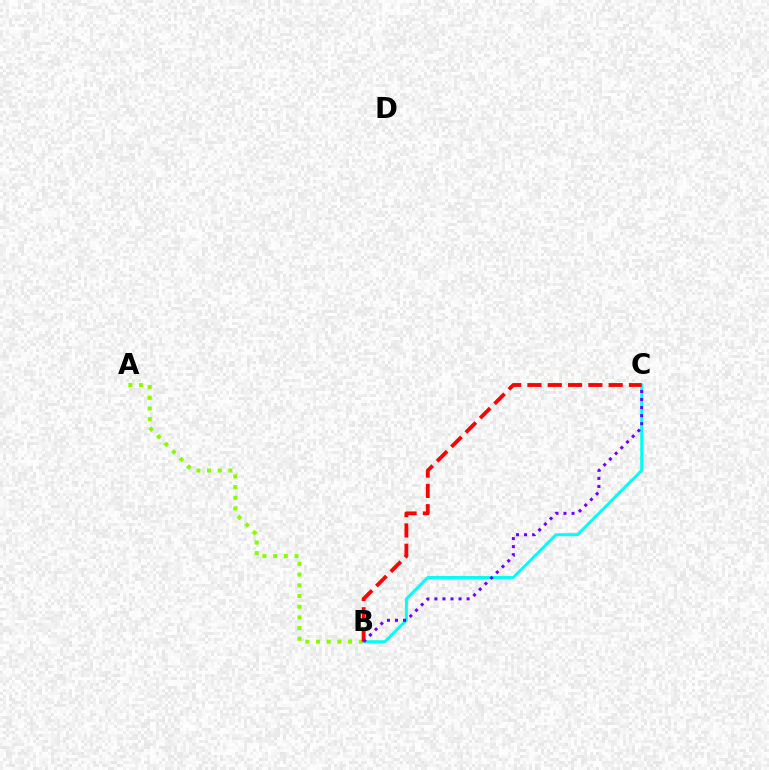{('B', 'C'): [{'color': '#00fff6', 'line_style': 'solid', 'thickness': 2.11}, {'color': '#ff0000', 'line_style': 'dashed', 'thickness': 2.76}, {'color': '#7200ff', 'line_style': 'dotted', 'thickness': 2.19}], ('A', 'B'): [{'color': '#84ff00', 'line_style': 'dotted', 'thickness': 2.91}]}